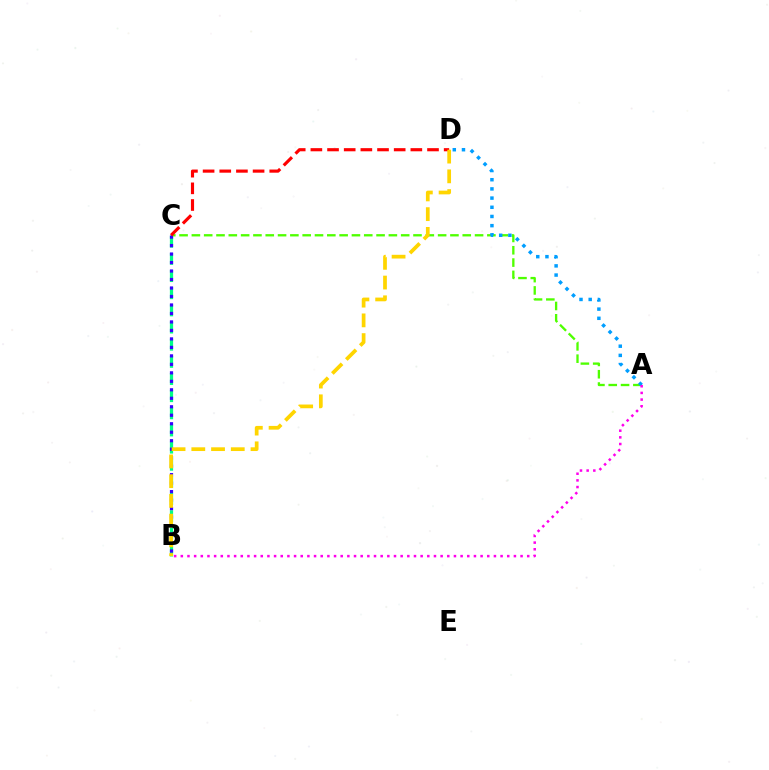{('B', 'C'): [{'color': '#00ff86', 'line_style': 'dashed', 'thickness': 2.33}, {'color': '#3700ff', 'line_style': 'dotted', 'thickness': 2.31}], ('A', 'C'): [{'color': '#4fff00', 'line_style': 'dashed', 'thickness': 1.67}], ('A', 'D'): [{'color': '#009eff', 'line_style': 'dotted', 'thickness': 2.5}], ('A', 'B'): [{'color': '#ff00ed', 'line_style': 'dotted', 'thickness': 1.81}], ('C', 'D'): [{'color': '#ff0000', 'line_style': 'dashed', 'thickness': 2.26}], ('B', 'D'): [{'color': '#ffd500', 'line_style': 'dashed', 'thickness': 2.68}]}